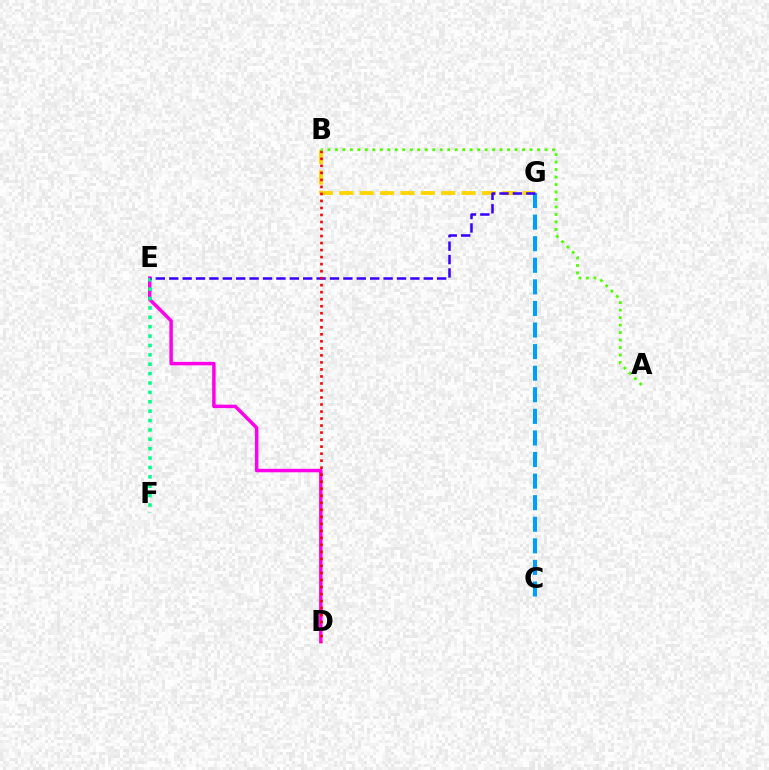{('D', 'E'): [{'color': '#ff00ed', 'line_style': 'solid', 'thickness': 2.5}], ('B', 'G'): [{'color': '#ffd500', 'line_style': 'dashed', 'thickness': 2.77}], ('C', 'G'): [{'color': '#009eff', 'line_style': 'dashed', 'thickness': 2.93}], ('E', 'F'): [{'color': '#00ff86', 'line_style': 'dotted', 'thickness': 2.55}], ('E', 'G'): [{'color': '#3700ff', 'line_style': 'dashed', 'thickness': 1.82}], ('B', 'D'): [{'color': '#ff0000', 'line_style': 'dotted', 'thickness': 1.91}], ('A', 'B'): [{'color': '#4fff00', 'line_style': 'dotted', 'thickness': 2.03}]}